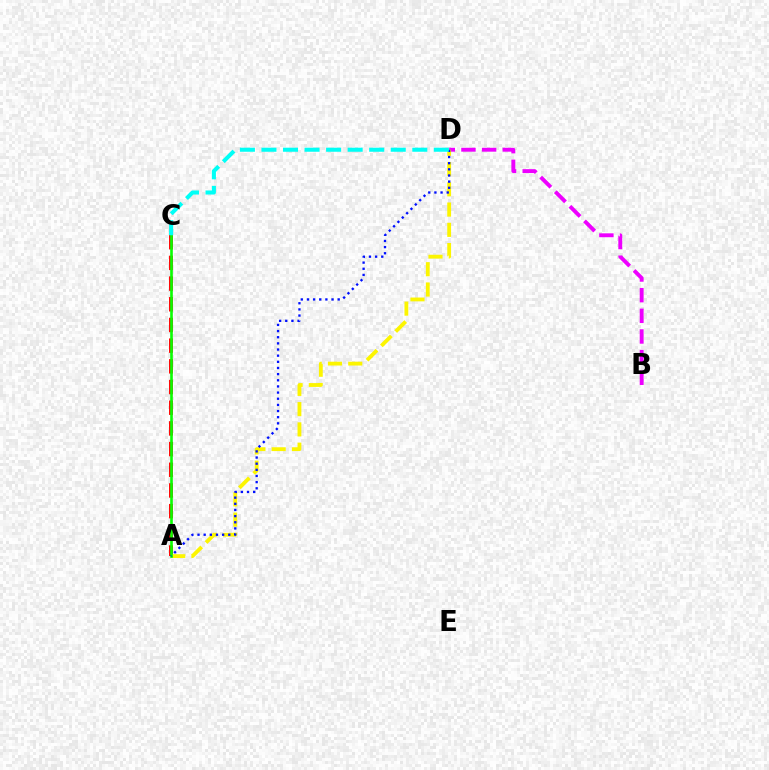{('A', 'C'): [{'color': '#ff0000', 'line_style': 'dashed', 'thickness': 2.81}, {'color': '#08ff00', 'line_style': 'solid', 'thickness': 1.89}], ('B', 'D'): [{'color': '#ee00ff', 'line_style': 'dashed', 'thickness': 2.81}], ('A', 'D'): [{'color': '#fcf500', 'line_style': 'dashed', 'thickness': 2.75}, {'color': '#0010ff', 'line_style': 'dotted', 'thickness': 1.67}], ('C', 'D'): [{'color': '#00fff6', 'line_style': 'dashed', 'thickness': 2.93}]}